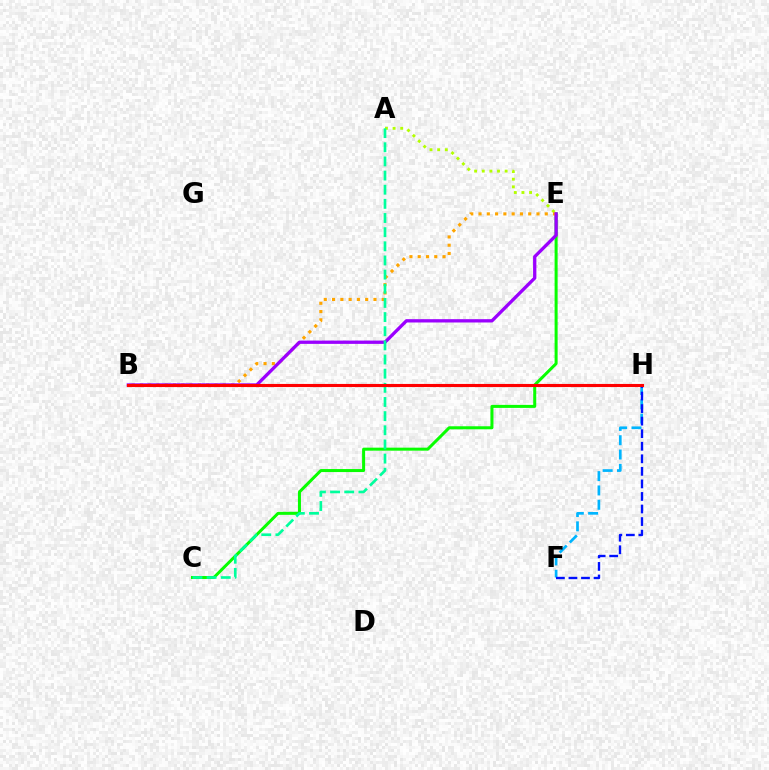{('C', 'E'): [{'color': '#08ff00', 'line_style': 'solid', 'thickness': 2.17}], ('B', 'H'): [{'color': '#ff00bd', 'line_style': 'dotted', 'thickness': 1.85}, {'color': '#ff0000', 'line_style': 'solid', 'thickness': 2.24}], ('A', 'E'): [{'color': '#b3ff00', 'line_style': 'dotted', 'thickness': 2.07}], ('B', 'E'): [{'color': '#ffa500', 'line_style': 'dotted', 'thickness': 2.25}, {'color': '#9b00ff', 'line_style': 'solid', 'thickness': 2.38}], ('F', 'H'): [{'color': '#00b5ff', 'line_style': 'dashed', 'thickness': 1.95}, {'color': '#0010ff', 'line_style': 'dashed', 'thickness': 1.71}], ('A', 'C'): [{'color': '#00ff9d', 'line_style': 'dashed', 'thickness': 1.92}]}